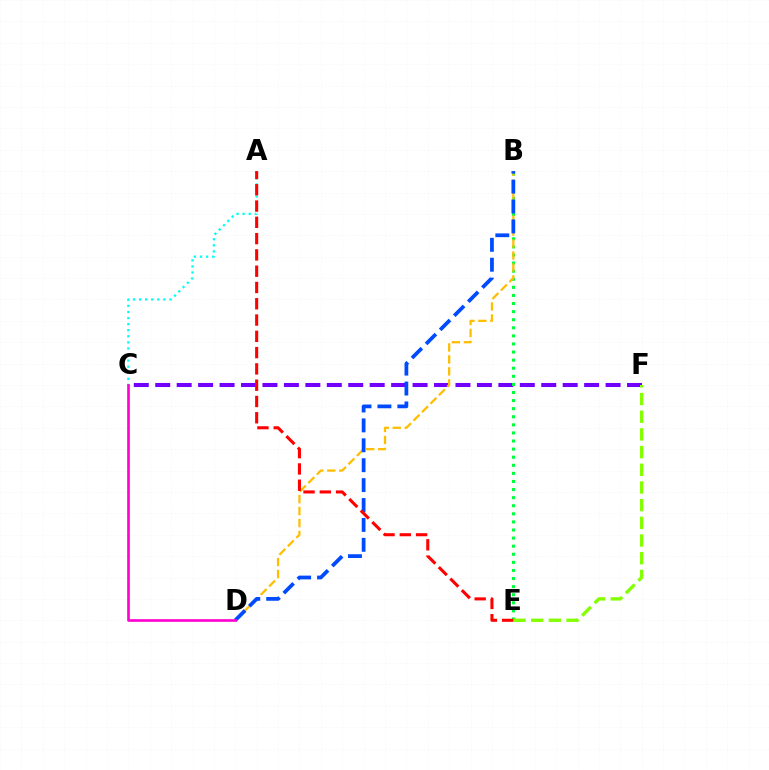{('C', 'F'): [{'color': '#7200ff', 'line_style': 'dashed', 'thickness': 2.91}], ('A', 'C'): [{'color': '#00fff6', 'line_style': 'dotted', 'thickness': 1.65}], ('B', 'E'): [{'color': '#00ff39', 'line_style': 'dotted', 'thickness': 2.2}], ('B', 'D'): [{'color': '#ffbd00', 'line_style': 'dashed', 'thickness': 1.63}, {'color': '#004bff', 'line_style': 'dashed', 'thickness': 2.7}], ('E', 'F'): [{'color': '#84ff00', 'line_style': 'dashed', 'thickness': 2.4}], ('A', 'E'): [{'color': '#ff0000', 'line_style': 'dashed', 'thickness': 2.21}], ('C', 'D'): [{'color': '#ff00cf', 'line_style': 'solid', 'thickness': 1.9}]}